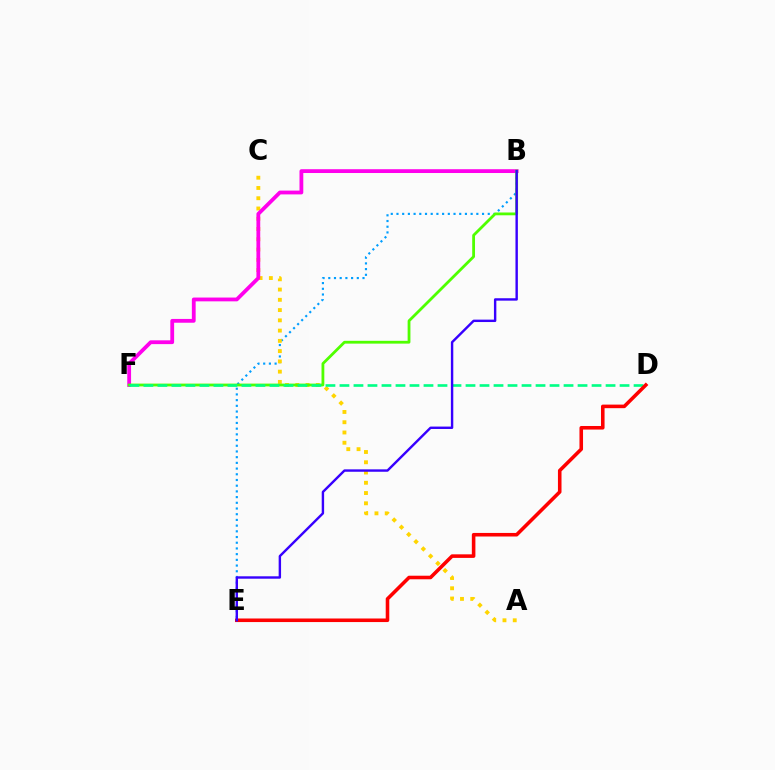{('B', 'E'): [{'color': '#009eff', 'line_style': 'dotted', 'thickness': 1.55}, {'color': '#3700ff', 'line_style': 'solid', 'thickness': 1.73}], ('A', 'C'): [{'color': '#ffd500', 'line_style': 'dotted', 'thickness': 2.79}], ('B', 'F'): [{'color': '#ff00ed', 'line_style': 'solid', 'thickness': 2.73}, {'color': '#4fff00', 'line_style': 'solid', 'thickness': 2.02}], ('D', 'F'): [{'color': '#00ff86', 'line_style': 'dashed', 'thickness': 1.9}], ('D', 'E'): [{'color': '#ff0000', 'line_style': 'solid', 'thickness': 2.57}]}